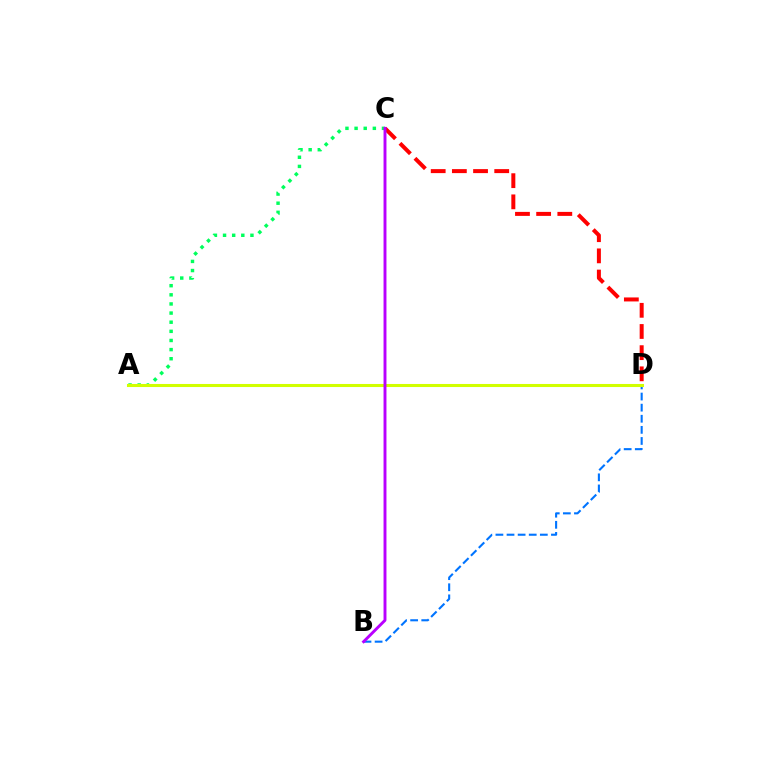{('B', 'D'): [{'color': '#0074ff', 'line_style': 'dashed', 'thickness': 1.51}], ('A', 'C'): [{'color': '#00ff5c', 'line_style': 'dotted', 'thickness': 2.48}], ('C', 'D'): [{'color': '#ff0000', 'line_style': 'dashed', 'thickness': 2.88}], ('A', 'D'): [{'color': '#d1ff00', 'line_style': 'solid', 'thickness': 2.2}], ('B', 'C'): [{'color': '#b900ff', 'line_style': 'solid', 'thickness': 2.1}]}